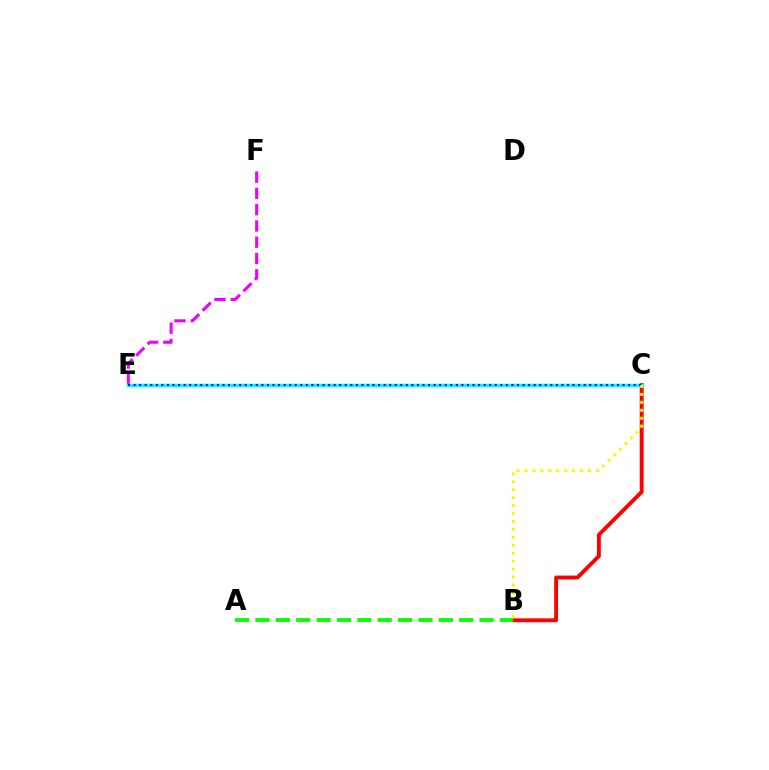{('B', 'C'): [{'color': '#ff0000', 'line_style': 'solid', 'thickness': 2.79}, {'color': '#fcf500', 'line_style': 'dotted', 'thickness': 2.16}], ('E', 'F'): [{'color': '#ee00ff', 'line_style': 'dashed', 'thickness': 2.21}], ('C', 'E'): [{'color': '#00fff6', 'line_style': 'solid', 'thickness': 2.51}, {'color': '#0010ff', 'line_style': 'dotted', 'thickness': 1.51}], ('A', 'B'): [{'color': '#08ff00', 'line_style': 'dashed', 'thickness': 2.77}]}